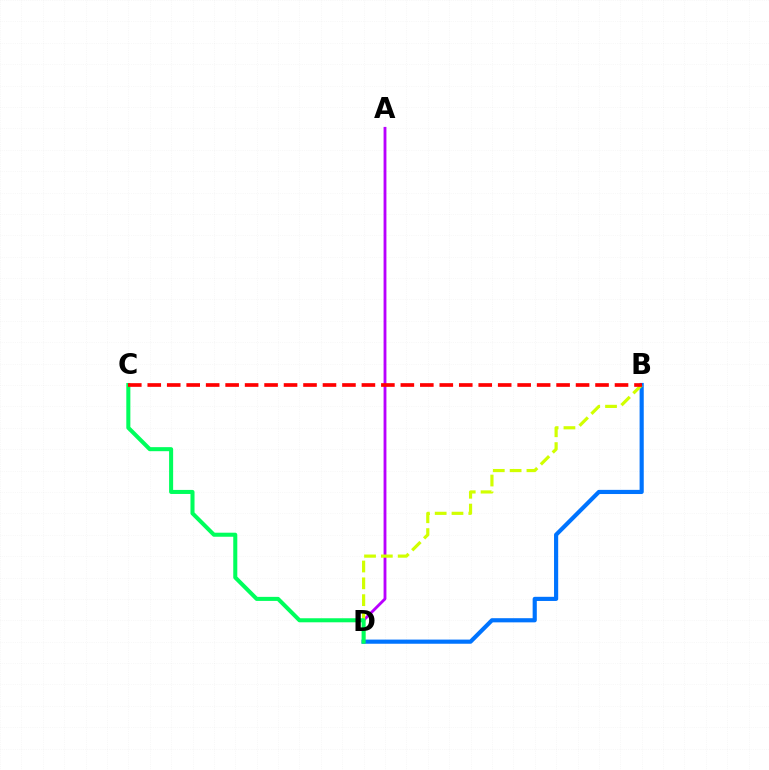{('A', 'D'): [{'color': '#b900ff', 'line_style': 'solid', 'thickness': 2.04}], ('B', 'D'): [{'color': '#0074ff', 'line_style': 'solid', 'thickness': 2.99}, {'color': '#d1ff00', 'line_style': 'dashed', 'thickness': 2.28}], ('C', 'D'): [{'color': '#00ff5c', 'line_style': 'solid', 'thickness': 2.91}], ('B', 'C'): [{'color': '#ff0000', 'line_style': 'dashed', 'thickness': 2.64}]}